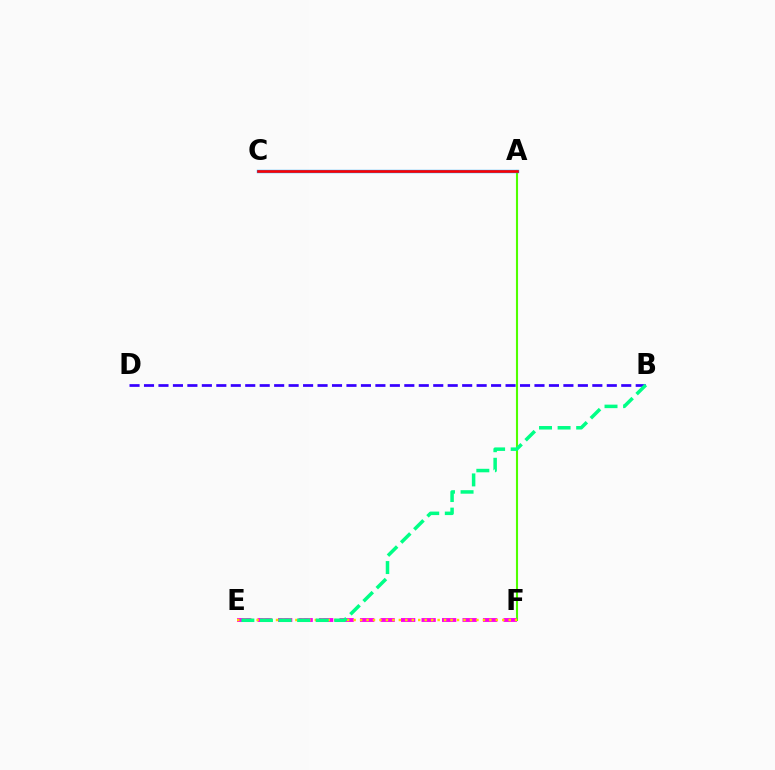{('A', 'F'): [{'color': '#4fff00', 'line_style': 'solid', 'thickness': 1.52}], ('A', 'C'): [{'color': '#009eff', 'line_style': 'solid', 'thickness': 2.41}, {'color': '#ff0000', 'line_style': 'solid', 'thickness': 1.88}], ('E', 'F'): [{'color': '#ff00ed', 'line_style': 'dashed', 'thickness': 2.78}, {'color': '#ffd500', 'line_style': 'dotted', 'thickness': 1.76}], ('B', 'D'): [{'color': '#3700ff', 'line_style': 'dashed', 'thickness': 1.96}], ('B', 'E'): [{'color': '#00ff86', 'line_style': 'dashed', 'thickness': 2.52}]}